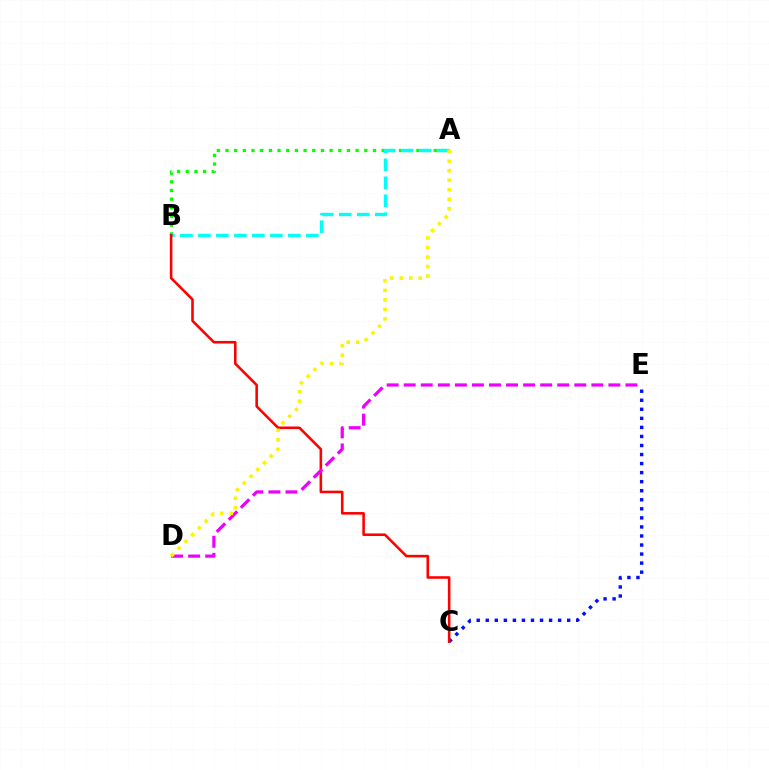{('A', 'B'): [{'color': '#08ff00', 'line_style': 'dotted', 'thickness': 2.36}, {'color': '#00fff6', 'line_style': 'dashed', 'thickness': 2.44}], ('C', 'E'): [{'color': '#0010ff', 'line_style': 'dotted', 'thickness': 2.46}], ('B', 'C'): [{'color': '#ff0000', 'line_style': 'solid', 'thickness': 1.86}], ('D', 'E'): [{'color': '#ee00ff', 'line_style': 'dashed', 'thickness': 2.32}], ('A', 'D'): [{'color': '#fcf500', 'line_style': 'dotted', 'thickness': 2.59}]}